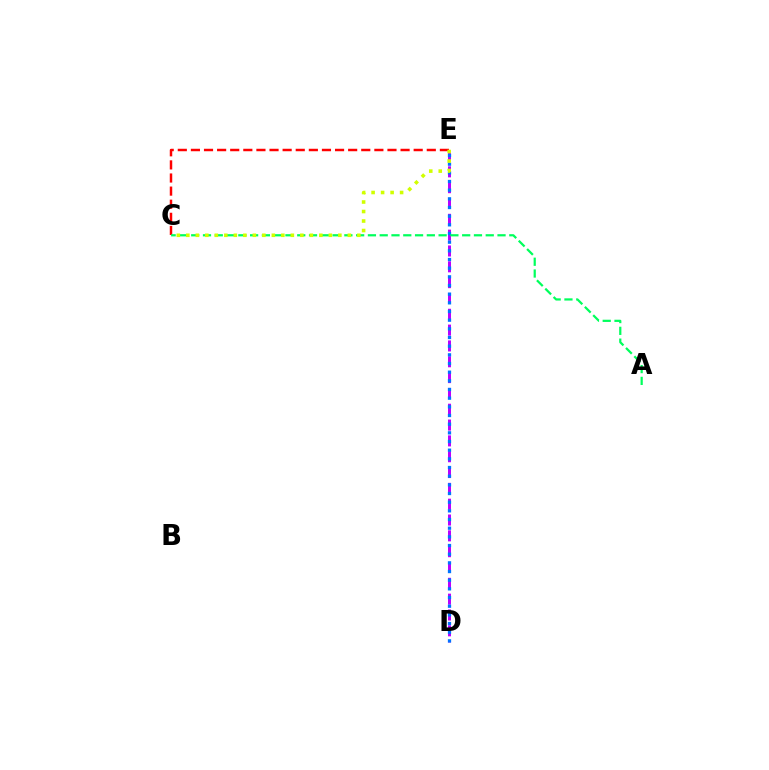{('D', 'E'): [{'color': '#b900ff', 'line_style': 'dashed', 'thickness': 2.15}, {'color': '#0074ff', 'line_style': 'dotted', 'thickness': 2.35}], ('C', 'E'): [{'color': '#ff0000', 'line_style': 'dashed', 'thickness': 1.78}, {'color': '#d1ff00', 'line_style': 'dotted', 'thickness': 2.58}], ('A', 'C'): [{'color': '#00ff5c', 'line_style': 'dashed', 'thickness': 1.6}]}